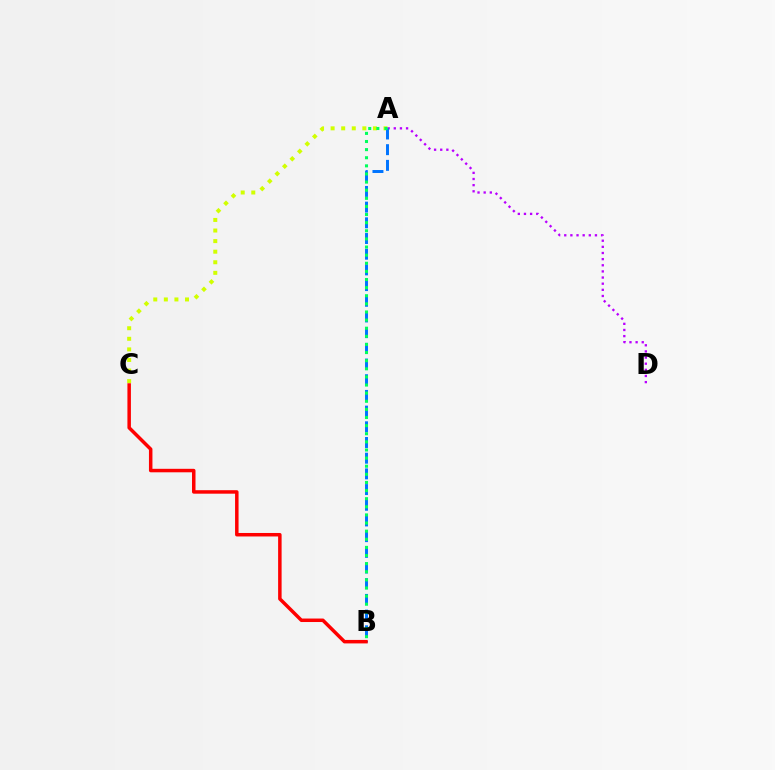{('A', 'C'): [{'color': '#d1ff00', 'line_style': 'dotted', 'thickness': 2.87}], ('A', 'D'): [{'color': '#b900ff', 'line_style': 'dotted', 'thickness': 1.67}], ('A', 'B'): [{'color': '#0074ff', 'line_style': 'dashed', 'thickness': 2.13}, {'color': '#00ff5c', 'line_style': 'dotted', 'thickness': 2.21}], ('B', 'C'): [{'color': '#ff0000', 'line_style': 'solid', 'thickness': 2.51}]}